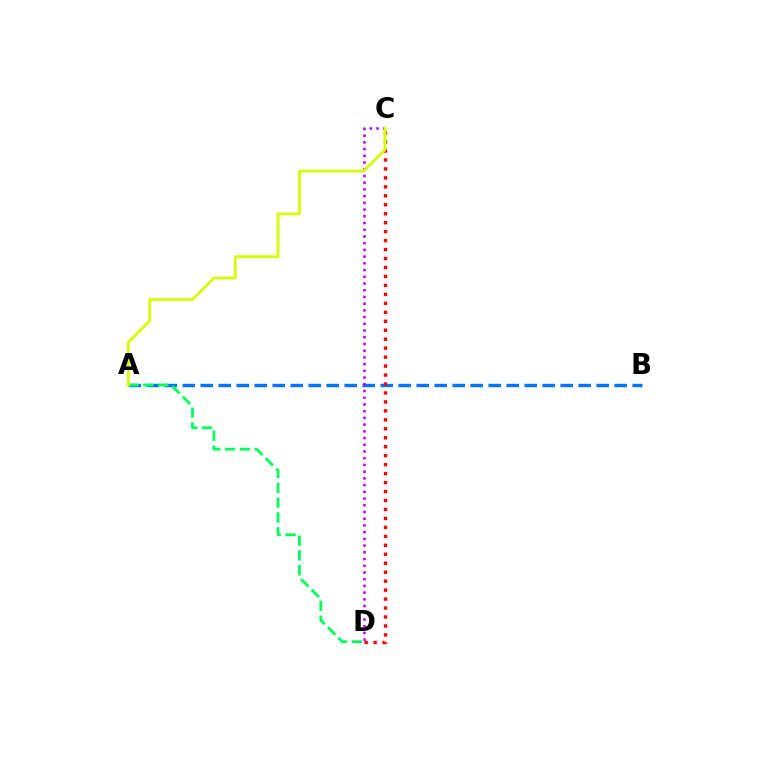{('A', 'B'): [{'color': '#0074ff', 'line_style': 'dashed', 'thickness': 2.44}], ('C', 'D'): [{'color': '#b900ff', 'line_style': 'dotted', 'thickness': 1.83}, {'color': '#ff0000', 'line_style': 'dotted', 'thickness': 2.43}], ('A', 'D'): [{'color': '#00ff5c', 'line_style': 'dashed', 'thickness': 2.01}], ('A', 'C'): [{'color': '#d1ff00', 'line_style': 'solid', 'thickness': 2.01}]}